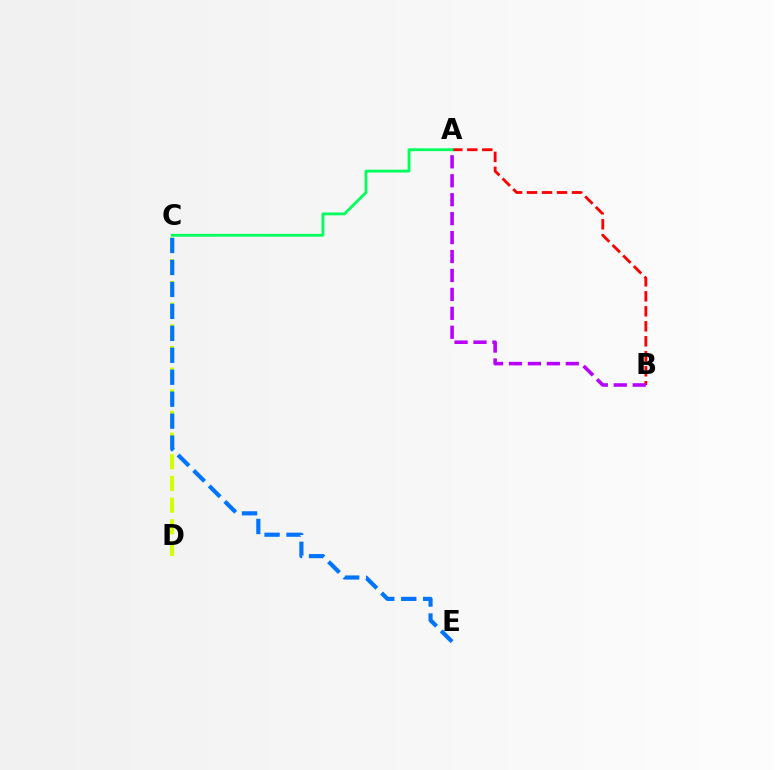{('A', 'B'): [{'color': '#ff0000', 'line_style': 'dashed', 'thickness': 2.04}, {'color': '#b900ff', 'line_style': 'dashed', 'thickness': 2.57}], ('C', 'D'): [{'color': '#d1ff00', 'line_style': 'dashed', 'thickness': 2.94}], ('C', 'E'): [{'color': '#0074ff', 'line_style': 'dashed', 'thickness': 2.98}], ('A', 'C'): [{'color': '#00ff5c', 'line_style': 'solid', 'thickness': 2.03}]}